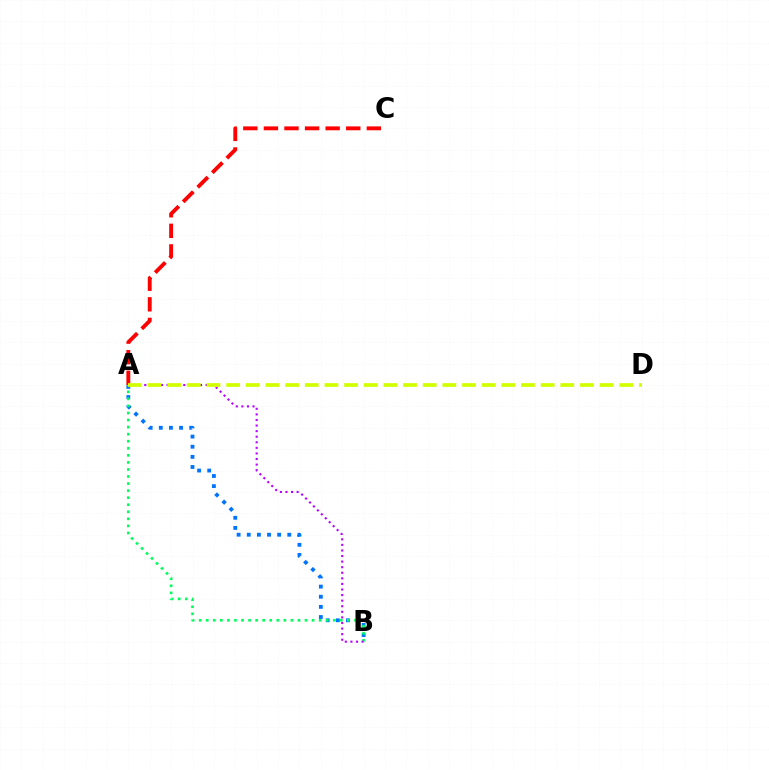{('A', 'B'): [{'color': '#0074ff', 'line_style': 'dotted', 'thickness': 2.75}, {'color': '#00ff5c', 'line_style': 'dotted', 'thickness': 1.92}, {'color': '#b900ff', 'line_style': 'dotted', 'thickness': 1.52}], ('A', 'C'): [{'color': '#ff0000', 'line_style': 'dashed', 'thickness': 2.8}], ('A', 'D'): [{'color': '#d1ff00', 'line_style': 'dashed', 'thickness': 2.67}]}